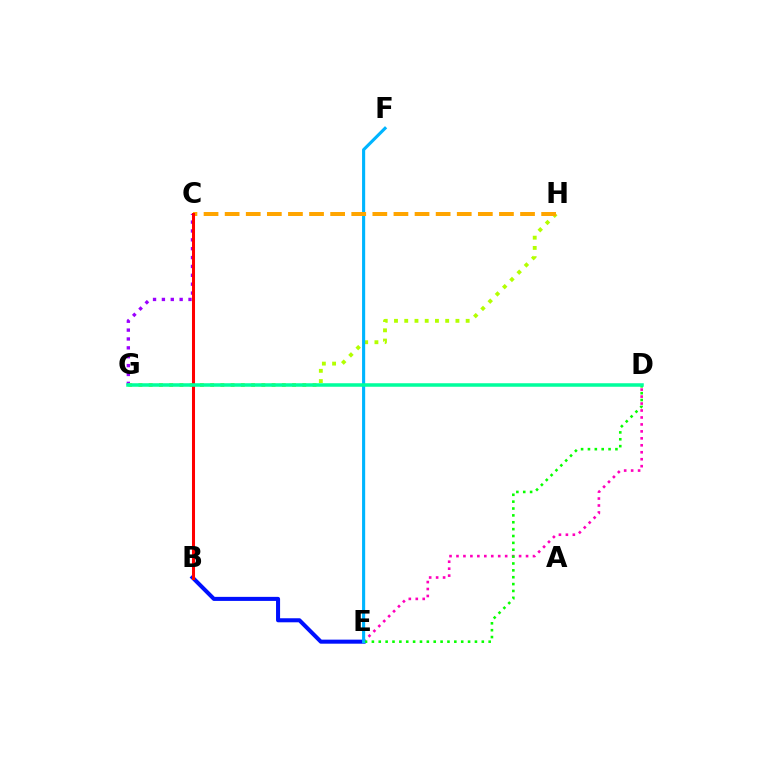{('C', 'G'): [{'color': '#9b00ff', 'line_style': 'dotted', 'thickness': 2.41}], ('G', 'H'): [{'color': '#b3ff00', 'line_style': 'dotted', 'thickness': 2.78}], ('B', 'E'): [{'color': '#0010ff', 'line_style': 'solid', 'thickness': 2.91}], ('D', 'E'): [{'color': '#ff00bd', 'line_style': 'dotted', 'thickness': 1.89}, {'color': '#08ff00', 'line_style': 'dotted', 'thickness': 1.87}], ('E', 'F'): [{'color': '#00b5ff', 'line_style': 'solid', 'thickness': 2.24}], ('C', 'H'): [{'color': '#ffa500', 'line_style': 'dashed', 'thickness': 2.87}], ('B', 'C'): [{'color': '#ff0000', 'line_style': 'solid', 'thickness': 2.19}], ('D', 'G'): [{'color': '#00ff9d', 'line_style': 'solid', 'thickness': 2.54}]}